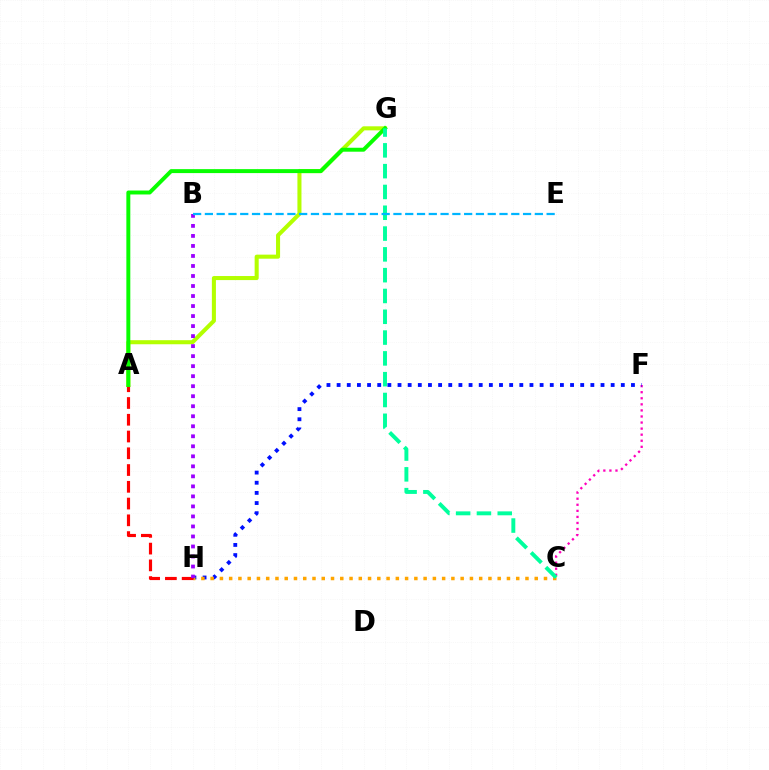{('C', 'F'): [{'color': '#ff00bd', 'line_style': 'dotted', 'thickness': 1.65}], ('F', 'H'): [{'color': '#0010ff', 'line_style': 'dotted', 'thickness': 2.76}], ('C', 'H'): [{'color': '#ffa500', 'line_style': 'dotted', 'thickness': 2.52}], ('A', 'G'): [{'color': '#b3ff00', 'line_style': 'solid', 'thickness': 2.92}, {'color': '#08ff00', 'line_style': 'solid', 'thickness': 2.84}], ('A', 'H'): [{'color': '#ff0000', 'line_style': 'dashed', 'thickness': 2.28}], ('B', 'H'): [{'color': '#9b00ff', 'line_style': 'dotted', 'thickness': 2.72}], ('C', 'G'): [{'color': '#00ff9d', 'line_style': 'dashed', 'thickness': 2.83}], ('B', 'E'): [{'color': '#00b5ff', 'line_style': 'dashed', 'thickness': 1.6}]}